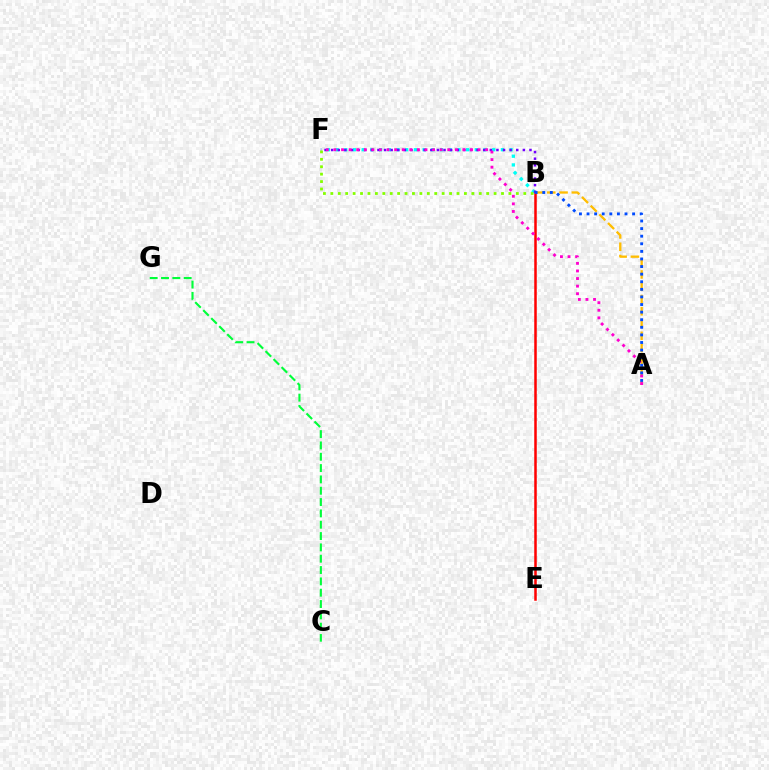{('B', 'F'): [{'color': '#00fff6', 'line_style': 'dotted', 'thickness': 2.36}, {'color': '#7200ff', 'line_style': 'dotted', 'thickness': 1.8}, {'color': '#84ff00', 'line_style': 'dotted', 'thickness': 2.02}], ('B', 'E'): [{'color': '#ff0000', 'line_style': 'solid', 'thickness': 1.81}], ('A', 'B'): [{'color': '#ffbd00', 'line_style': 'dashed', 'thickness': 1.67}, {'color': '#004bff', 'line_style': 'dotted', 'thickness': 2.06}], ('A', 'F'): [{'color': '#ff00cf', 'line_style': 'dotted', 'thickness': 2.06}], ('C', 'G'): [{'color': '#00ff39', 'line_style': 'dashed', 'thickness': 1.54}]}